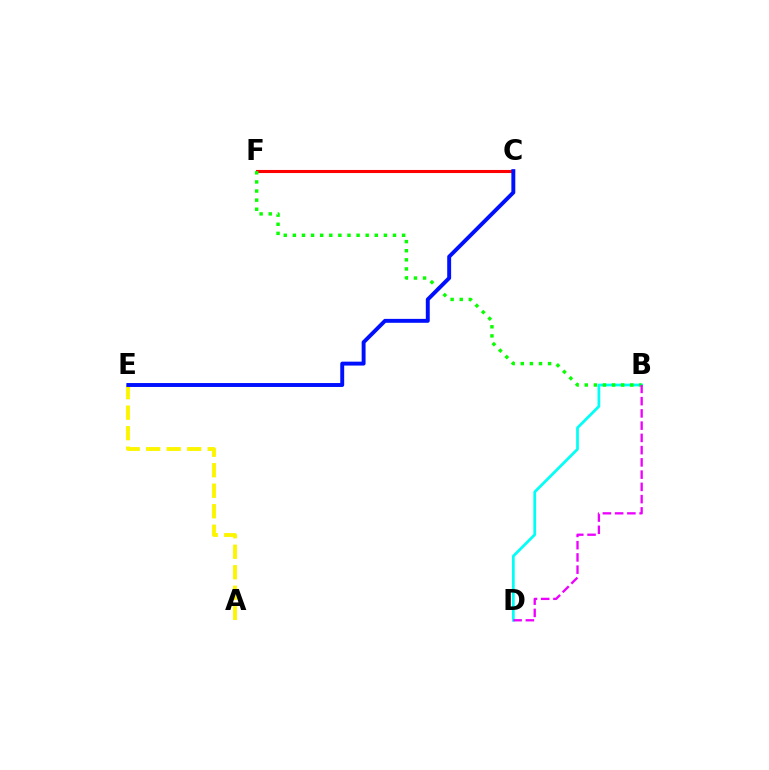{('C', 'F'): [{'color': '#ff0000', 'line_style': 'solid', 'thickness': 2.22}], ('B', 'D'): [{'color': '#00fff6', 'line_style': 'solid', 'thickness': 1.97}, {'color': '#ee00ff', 'line_style': 'dashed', 'thickness': 1.66}], ('A', 'E'): [{'color': '#fcf500', 'line_style': 'dashed', 'thickness': 2.79}], ('B', 'F'): [{'color': '#08ff00', 'line_style': 'dotted', 'thickness': 2.47}], ('C', 'E'): [{'color': '#0010ff', 'line_style': 'solid', 'thickness': 2.82}]}